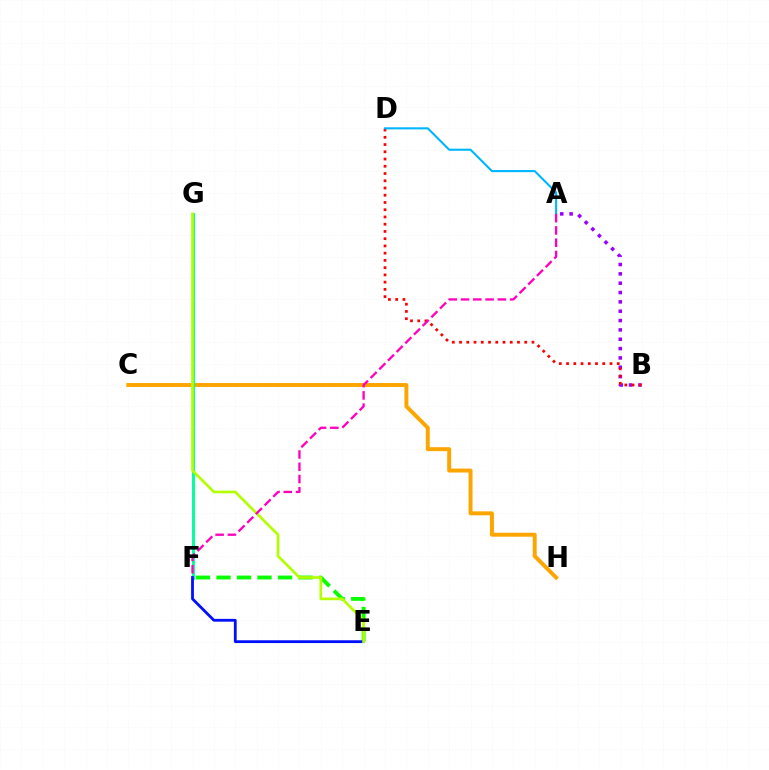{('A', 'B'): [{'color': '#9b00ff', 'line_style': 'dotted', 'thickness': 2.54}], ('E', 'F'): [{'color': '#08ff00', 'line_style': 'dashed', 'thickness': 2.79}, {'color': '#0010ff', 'line_style': 'solid', 'thickness': 2.01}], ('C', 'H'): [{'color': '#ffa500', 'line_style': 'solid', 'thickness': 2.84}], ('F', 'G'): [{'color': '#00ff9d', 'line_style': 'solid', 'thickness': 2.12}], ('B', 'D'): [{'color': '#ff0000', 'line_style': 'dotted', 'thickness': 1.97}], ('A', 'D'): [{'color': '#00b5ff', 'line_style': 'solid', 'thickness': 1.51}], ('E', 'G'): [{'color': '#b3ff00', 'line_style': 'solid', 'thickness': 1.93}], ('A', 'F'): [{'color': '#ff00bd', 'line_style': 'dashed', 'thickness': 1.67}]}